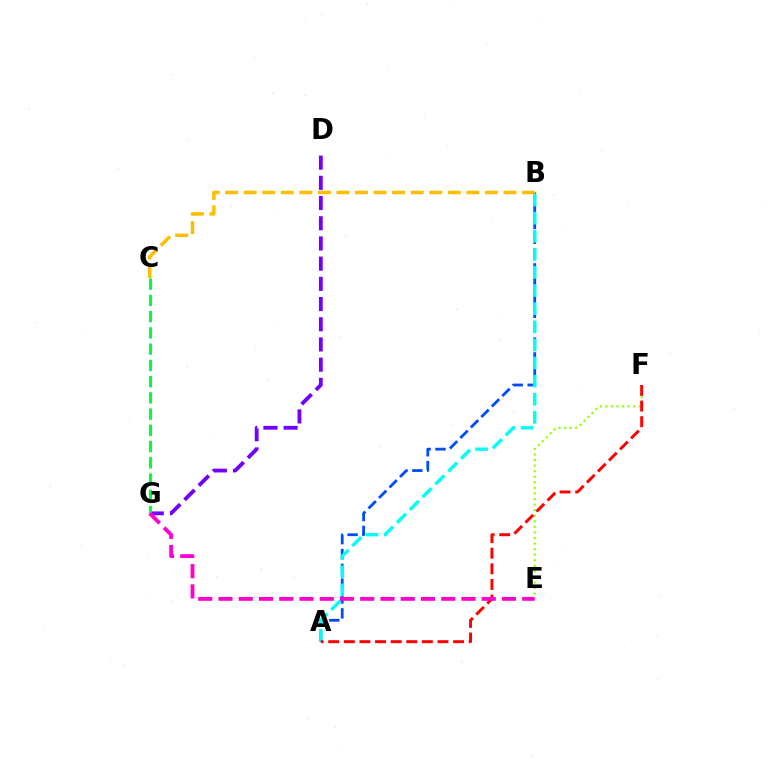{('E', 'F'): [{'color': '#84ff00', 'line_style': 'dotted', 'thickness': 1.51}], ('A', 'B'): [{'color': '#004bff', 'line_style': 'dashed', 'thickness': 2.02}, {'color': '#00fff6', 'line_style': 'dashed', 'thickness': 2.46}], ('D', 'G'): [{'color': '#7200ff', 'line_style': 'dashed', 'thickness': 2.74}], ('B', 'C'): [{'color': '#ffbd00', 'line_style': 'dashed', 'thickness': 2.52}], ('C', 'G'): [{'color': '#00ff39', 'line_style': 'dashed', 'thickness': 2.21}], ('A', 'F'): [{'color': '#ff0000', 'line_style': 'dashed', 'thickness': 2.12}], ('E', 'G'): [{'color': '#ff00cf', 'line_style': 'dashed', 'thickness': 2.75}]}